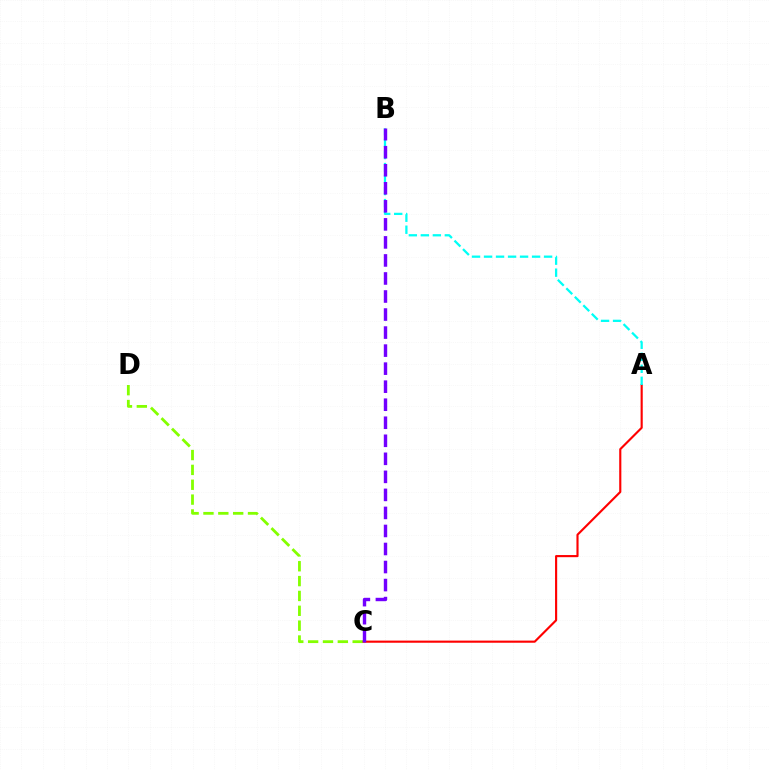{('C', 'D'): [{'color': '#84ff00', 'line_style': 'dashed', 'thickness': 2.02}], ('A', 'C'): [{'color': '#ff0000', 'line_style': 'solid', 'thickness': 1.54}], ('A', 'B'): [{'color': '#00fff6', 'line_style': 'dashed', 'thickness': 1.63}], ('B', 'C'): [{'color': '#7200ff', 'line_style': 'dashed', 'thickness': 2.45}]}